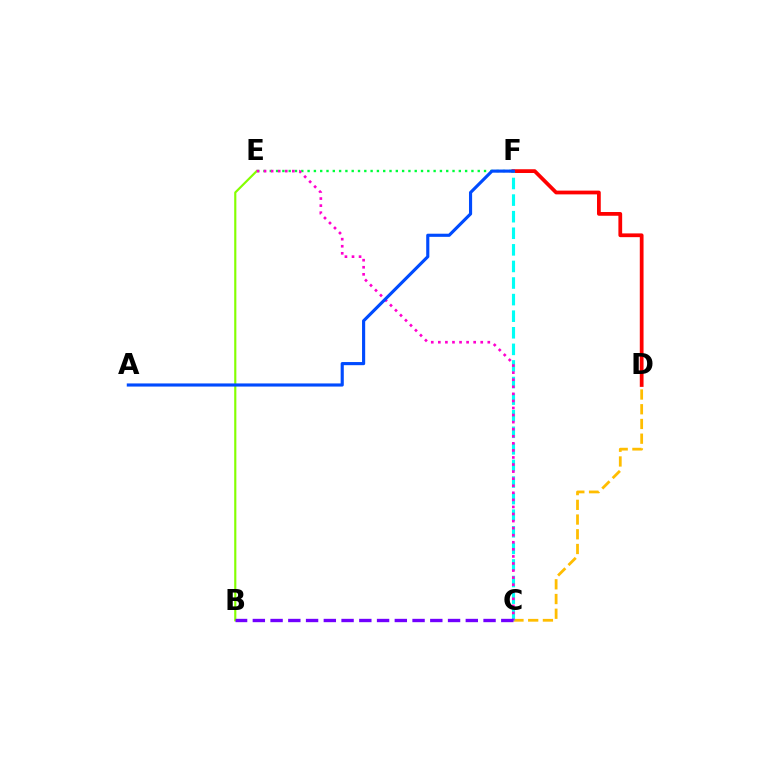{('C', 'D'): [{'color': '#ffbd00', 'line_style': 'dashed', 'thickness': 2.0}], ('B', 'E'): [{'color': '#84ff00', 'line_style': 'solid', 'thickness': 1.55}], ('D', 'F'): [{'color': '#ff0000', 'line_style': 'solid', 'thickness': 2.7}], ('C', 'F'): [{'color': '#00fff6', 'line_style': 'dashed', 'thickness': 2.25}], ('E', 'F'): [{'color': '#00ff39', 'line_style': 'dotted', 'thickness': 1.71}], ('C', 'E'): [{'color': '#ff00cf', 'line_style': 'dotted', 'thickness': 1.92}], ('A', 'F'): [{'color': '#004bff', 'line_style': 'solid', 'thickness': 2.26}], ('B', 'C'): [{'color': '#7200ff', 'line_style': 'dashed', 'thickness': 2.41}]}